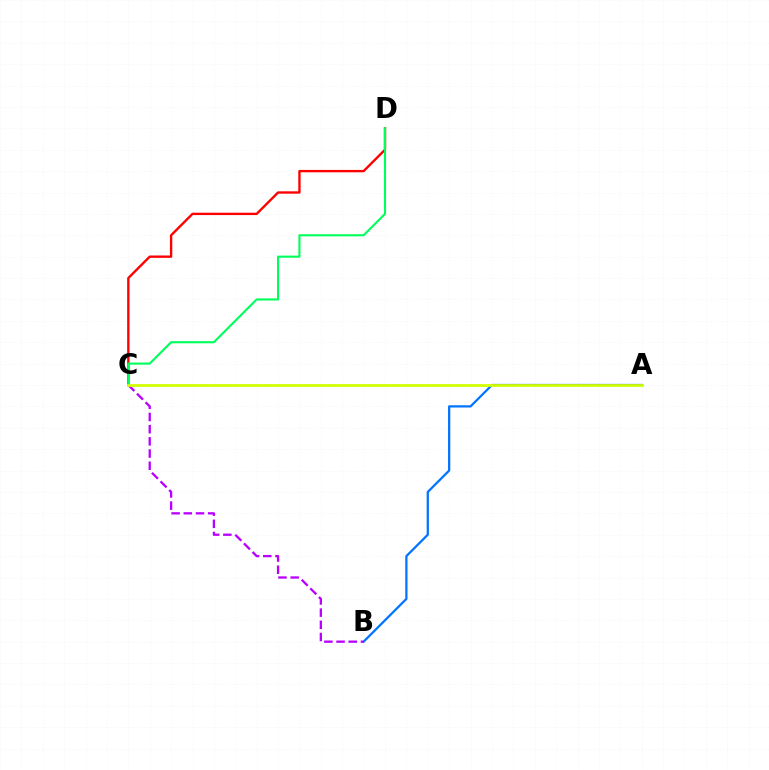{('C', 'D'): [{'color': '#ff0000', 'line_style': 'solid', 'thickness': 1.7}, {'color': '#00ff5c', 'line_style': 'solid', 'thickness': 1.53}], ('A', 'B'): [{'color': '#0074ff', 'line_style': 'solid', 'thickness': 1.62}], ('B', 'C'): [{'color': '#b900ff', 'line_style': 'dashed', 'thickness': 1.66}], ('A', 'C'): [{'color': '#d1ff00', 'line_style': 'solid', 'thickness': 1.99}]}